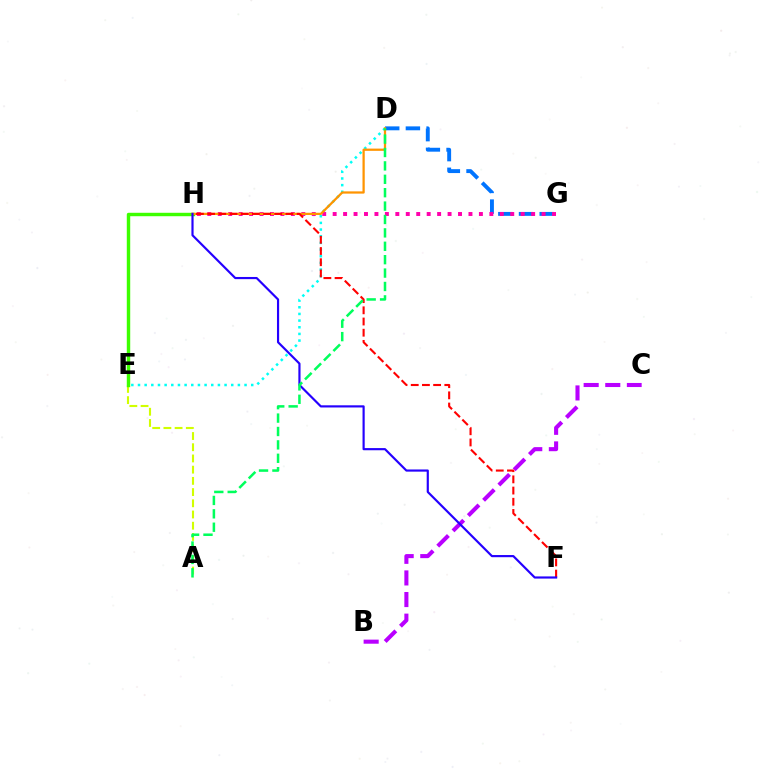{('A', 'E'): [{'color': '#d1ff00', 'line_style': 'dashed', 'thickness': 1.52}], ('D', 'E'): [{'color': '#00fff6', 'line_style': 'dotted', 'thickness': 1.81}], ('D', 'G'): [{'color': '#0074ff', 'line_style': 'dashed', 'thickness': 2.81}], ('G', 'H'): [{'color': '#ff00ac', 'line_style': 'dotted', 'thickness': 2.84}], ('E', 'H'): [{'color': '#3dff00', 'line_style': 'solid', 'thickness': 2.47}], ('D', 'H'): [{'color': '#ff9400', 'line_style': 'solid', 'thickness': 1.62}], ('B', 'C'): [{'color': '#b900ff', 'line_style': 'dashed', 'thickness': 2.94}], ('F', 'H'): [{'color': '#ff0000', 'line_style': 'dashed', 'thickness': 1.52}, {'color': '#2500ff', 'line_style': 'solid', 'thickness': 1.56}], ('A', 'D'): [{'color': '#00ff5c', 'line_style': 'dashed', 'thickness': 1.82}]}